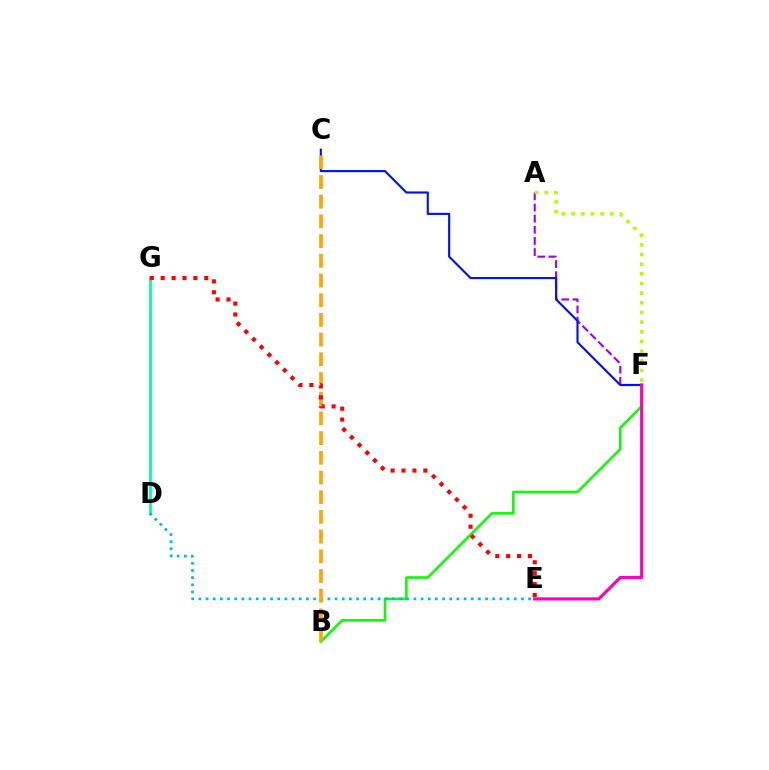{('A', 'F'): [{'color': '#9b00ff', 'line_style': 'dashed', 'thickness': 1.51}, {'color': '#b3ff00', 'line_style': 'dotted', 'thickness': 2.63}], ('D', 'G'): [{'color': '#00ff9d', 'line_style': 'solid', 'thickness': 2.0}], ('B', 'F'): [{'color': '#08ff00', 'line_style': 'solid', 'thickness': 1.86}], ('D', 'E'): [{'color': '#00b5ff', 'line_style': 'dotted', 'thickness': 1.95}], ('C', 'F'): [{'color': '#0010ff', 'line_style': 'solid', 'thickness': 1.54}], ('B', 'C'): [{'color': '#ffa500', 'line_style': 'dashed', 'thickness': 2.68}], ('E', 'F'): [{'color': '#ff00bd', 'line_style': 'solid', 'thickness': 2.27}], ('E', 'G'): [{'color': '#ff0000', 'line_style': 'dotted', 'thickness': 2.96}]}